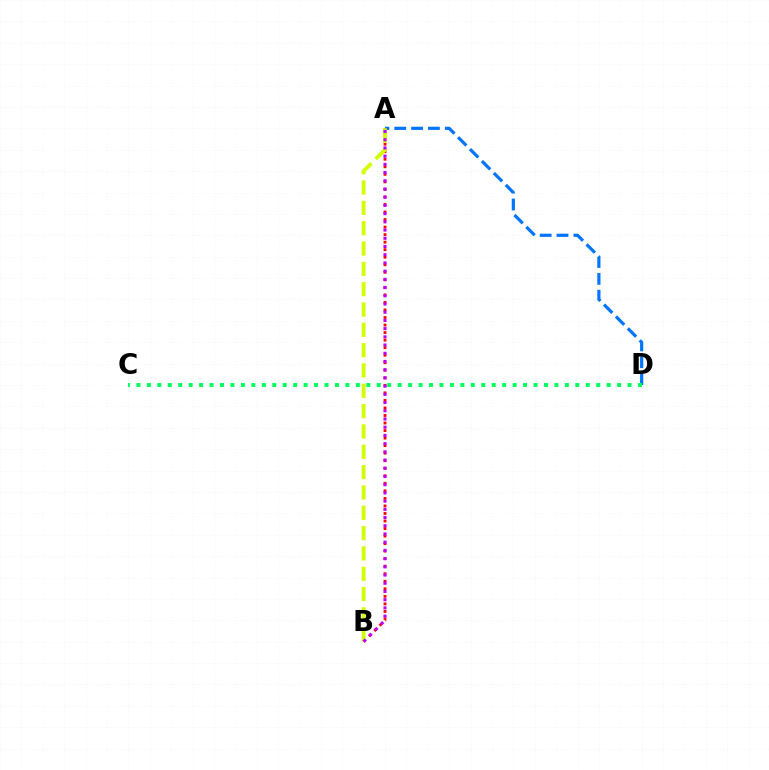{('A', 'D'): [{'color': '#0074ff', 'line_style': 'dashed', 'thickness': 2.29}], ('A', 'B'): [{'color': '#ff0000', 'line_style': 'dotted', 'thickness': 2.05}, {'color': '#d1ff00', 'line_style': 'dashed', 'thickness': 2.76}, {'color': '#b900ff', 'line_style': 'dotted', 'thickness': 2.23}], ('C', 'D'): [{'color': '#00ff5c', 'line_style': 'dotted', 'thickness': 2.84}]}